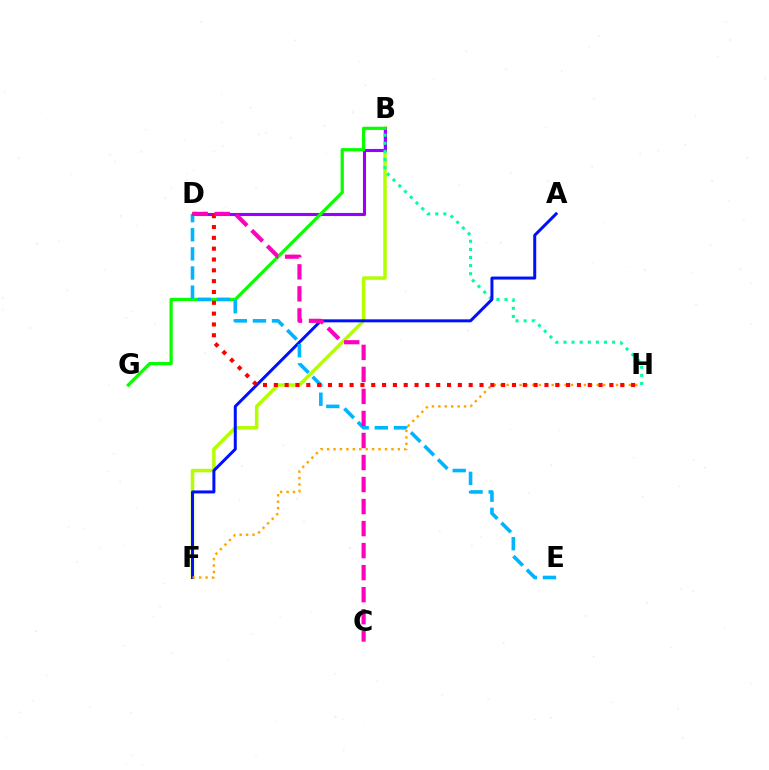{('B', 'F'): [{'color': '#b3ff00', 'line_style': 'solid', 'thickness': 2.52}], ('B', 'D'): [{'color': '#9b00ff', 'line_style': 'solid', 'thickness': 2.22}], ('B', 'G'): [{'color': '#08ff00', 'line_style': 'solid', 'thickness': 2.34}], ('B', 'H'): [{'color': '#00ff9d', 'line_style': 'dotted', 'thickness': 2.2}], ('A', 'F'): [{'color': '#0010ff', 'line_style': 'solid', 'thickness': 2.16}], ('D', 'E'): [{'color': '#00b5ff', 'line_style': 'dashed', 'thickness': 2.6}], ('F', 'H'): [{'color': '#ffa500', 'line_style': 'dotted', 'thickness': 1.75}], ('D', 'H'): [{'color': '#ff0000', 'line_style': 'dotted', 'thickness': 2.94}], ('C', 'D'): [{'color': '#ff00bd', 'line_style': 'dashed', 'thickness': 2.99}]}